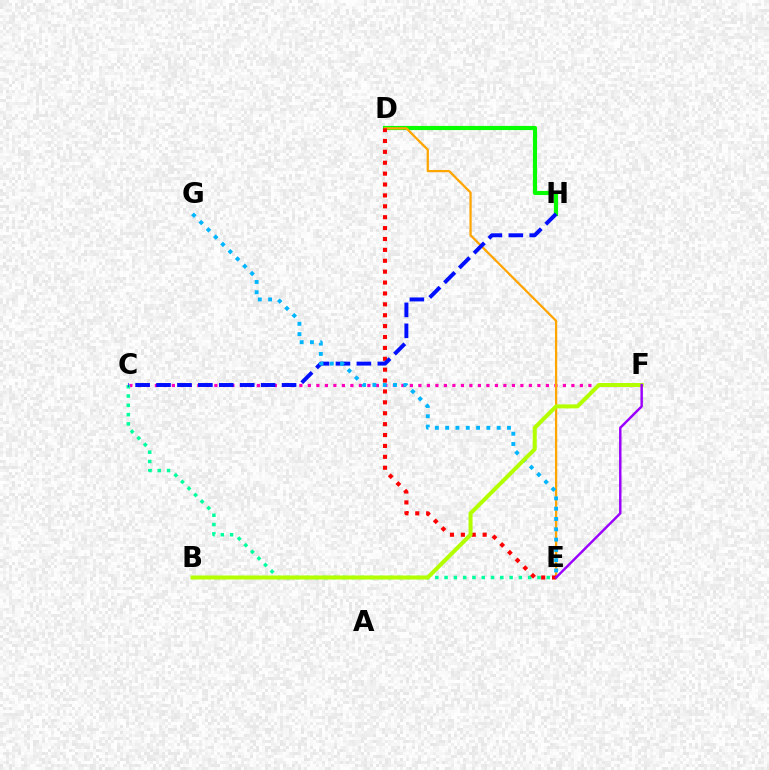{('C', 'F'): [{'color': '#ff00bd', 'line_style': 'dotted', 'thickness': 2.31}], ('C', 'E'): [{'color': '#00ff9d', 'line_style': 'dotted', 'thickness': 2.52}], ('D', 'H'): [{'color': '#08ff00', 'line_style': 'solid', 'thickness': 2.98}], ('D', 'E'): [{'color': '#ffa500', 'line_style': 'solid', 'thickness': 1.62}, {'color': '#ff0000', 'line_style': 'dotted', 'thickness': 2.96}], ('C', 'H'): [{'color': '#0010ff', 'line_style': 'dashed', 'thickness': 2.84}], ('E', 'G'): [{'color': '#00b5ff', 'line_style': 'dotted', 'thickness': 2.8}], ('B', 'F'): [{'color': '#b3ff00', 'line_style': 'solid', 'thickness': 2.89}], ('E', 'F'): [{'color': '#9b00ff', 'line_style': 'solid', 'thickness': 1.76}]}